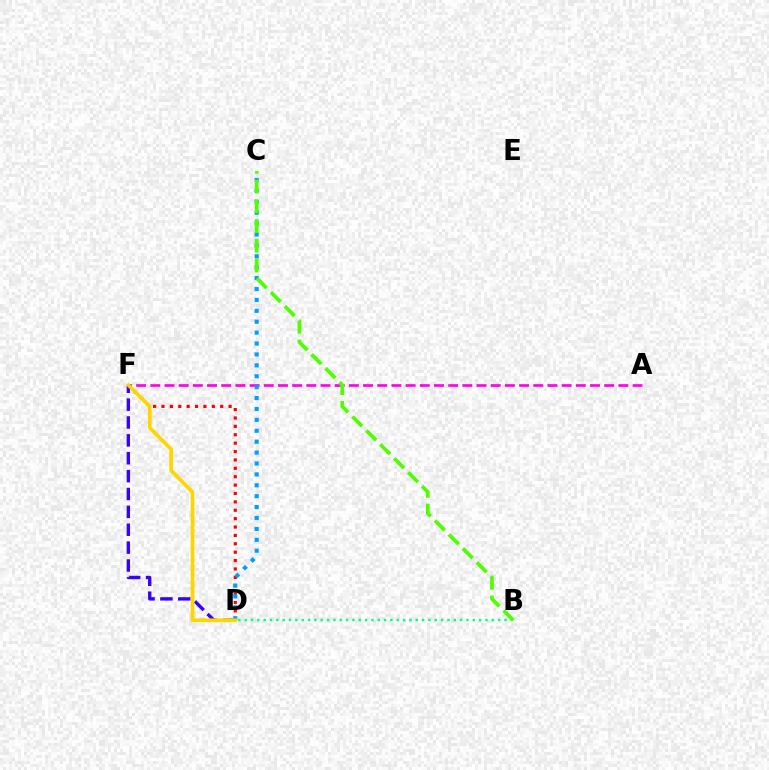{('A', 'F'): [{'color': '#ff00ed', 'line_style': 'dashed', 'thickness': 1.93}], ('D', 'F'): [{'color': '#3700ff', 'line_style': 'dashed', 'thickness': 2.43}, {'color': '#ff0000', 'line_style': 'dotted', 'thickness': 2.28}, {'color': '#ffd500', 'line_style': 'solid', 'thickness': 2.64}], ('C', 'D'): [{'color': '#009eff', 'line_style': 'dotted', 'thickness': 2.96}], ('B', 'D'): [{'color': '#00ff86', 'line_style': 'dotted', 'thickness': 1.72}], ('B', 'C'): [{'color': '#4fff00', 'line_style': 'dashed', 'thickness': 2.68}]}